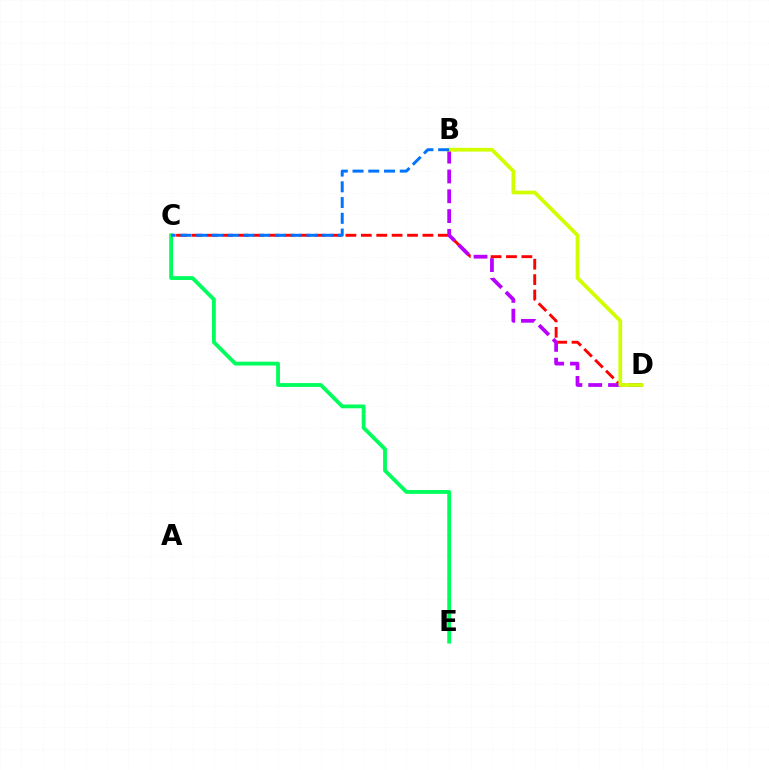{('C', 'D'): [{'color': '#ff0000', 'line_style': 'dashed', 'thickness': 2.09}], ('C', 'E'): [{'color': '#00ff5c', 'line_style': 'solid', 'thickness': 2.75}], ('B', 'D'): [{'color': '#b900ff', 'line_style': 'dashed', 'thickness': 2.69}, {'color': '#d1ff00', 'line_style': 'solid', 'thickness': 2.7}], ('B', 'C'): [{'color': '#0074ff', 'line_style': 'dashed', 'thickness': 2.14}]}